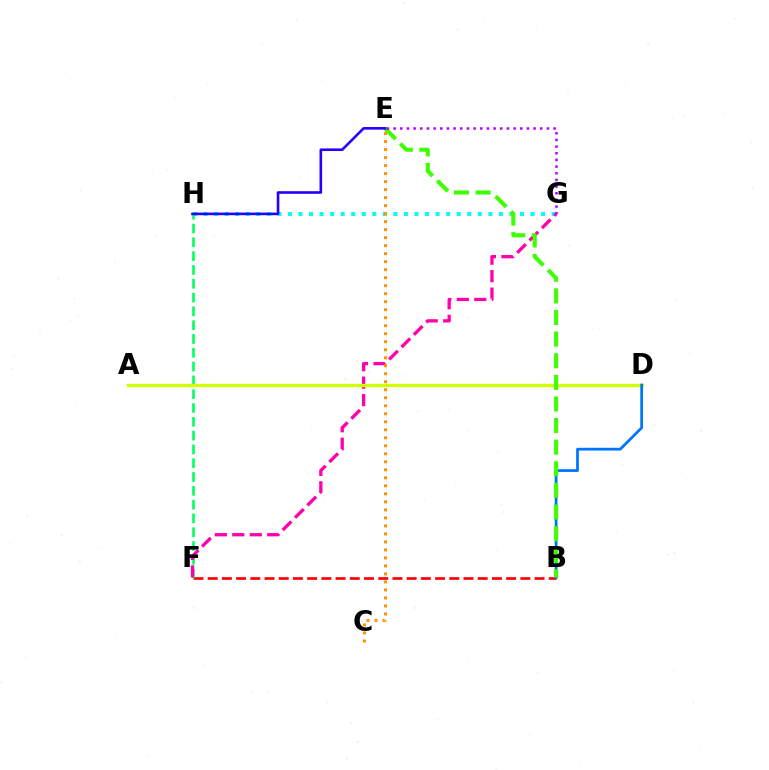{('G', 'H'): [{'color': '#00fff6', 'line_style': 'dotted', 'thickness': 2.87}], ('B', 'F'): [{'color': '#ff0000', 'line_style': 'dashed', 'thickness': 1.93}], ('F', 'H'): [{'color': '#00ff5c', 'line_style': 'dashed', 'thickness': 1.88}], ('F', 'G'): [{'color': '#ff00ac', 'line_style': 'dashed', 'thickness': 2.37}], ('A', 'D'): [{'color': '#d1ff00', 'line_style': 'solid', 'thickness': 2.38}], ('B', 'D'): [{'color': '#0074ff', 'line_style': 'solid', 'thickness': 1.99}], ('B', 'E'): [{'color': '#3dff00', 'line_style': 'dashed', 'thickness': 2.94}], ('E', 'G'): [{'color': '#b900ff', 'line_style': 'dotted', 'thickness': 1.81}], ('E', 'H'): [{'color': '#2500ff', 'line_style': 'solid', 'thickness': 1.88}], ('C', 'E'): [{'color': '#ff9400', 'line_style': 'dotted', 'thickness': 2.18}]}